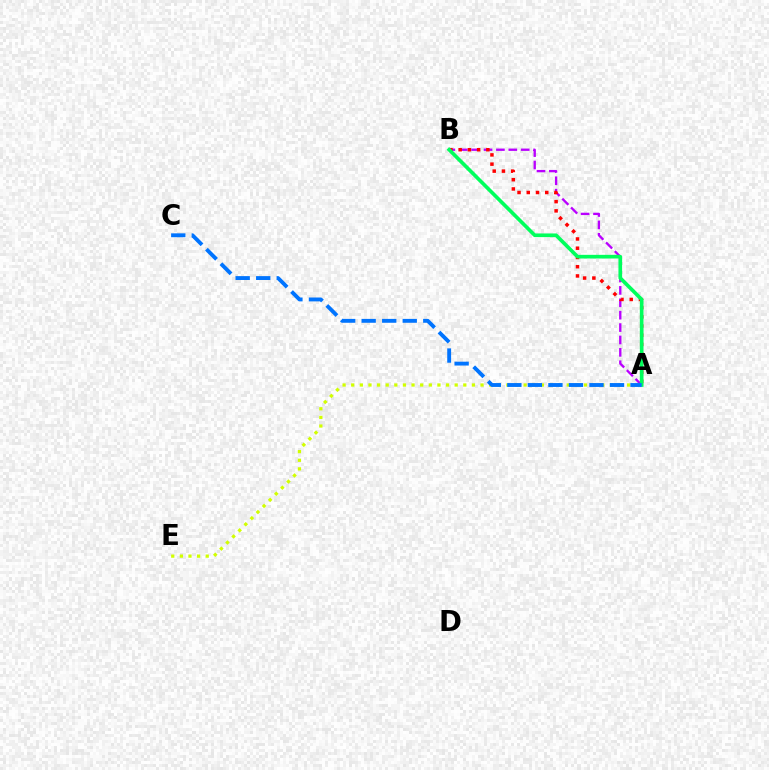{('A', 'B'): [{'color': '#b900ff', 'line_style': 'dashed', 'thickness': 1.68}, {'color': '#ff0000', 'line_style': 'dotted', 'thickness': 2.51}, {'color': '#00ff5c', 'line_style': 'solid', 'thickness': 2.64}], ('A', 'E'): [{'color': '#d1ff00', 'line_style': 'dotted', 'thickness': 2.34}], ('A', 'C'): [{'color': '#0074ff', 'line_style': 'dashed', 'thickness': 2.79}]}